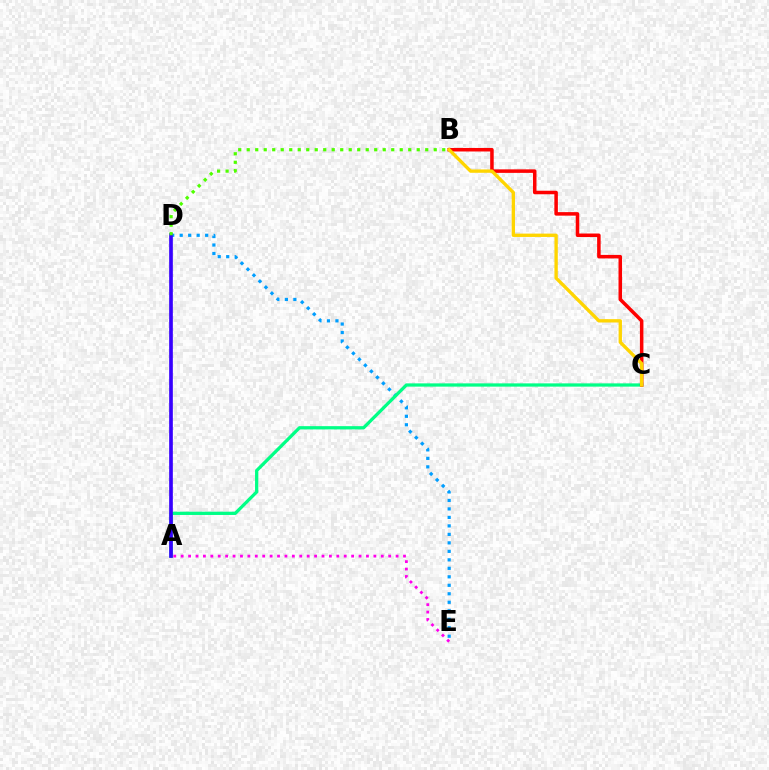{('D', 'E'): [{'color': '#009eff', 'line_style': 'dotted', 'thickness': 2.31}], ('A', 'C'): [{'color': '#00ff86', 'line_style': 'solid', 'thickness': 2.35}], ('B', 'C'): [{'color': '#ff0000', 'line_style': 'solid', 'thickness': 2.54}, {'color': '#ffd500', 'line_style': 'solid', 'thickness': 2.41}], ('A', 'D'): [{'color': '#3700ff', 'line_style': 'solid', 'thickness': 2.65}], ('B', 'D'): [{'color': '#4fff00', 'line_style': 'dotted', 'thickness': 2.31}], ('A', 'E'): [{'color': '#ff00ed', 'line_style': 'dotted', 'thickness': 2.01}]}